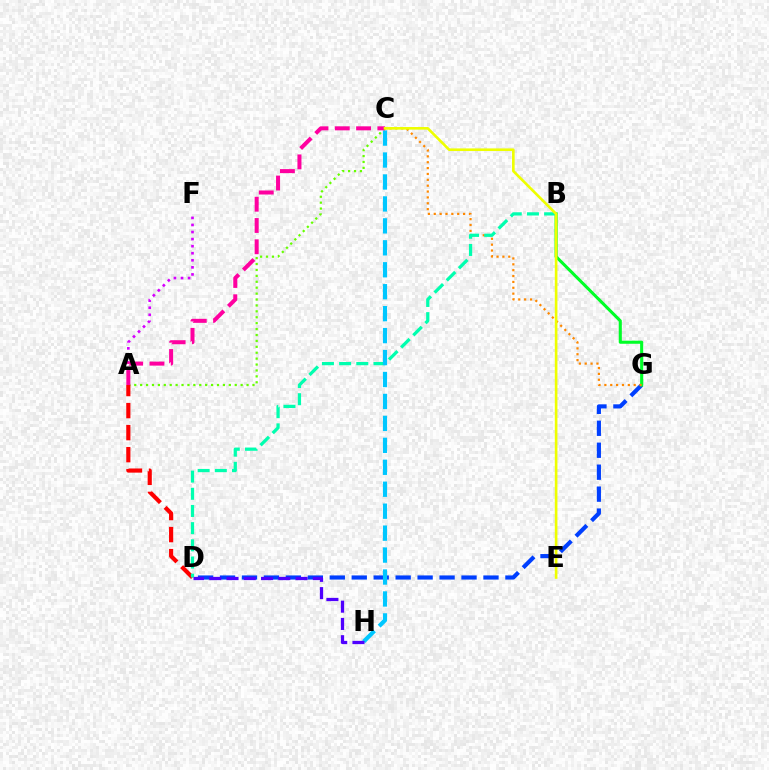{('A', 'C'): [{'color': '#66ff00', 'line_style': 'dotted', 'thickness': 1.61}, {'color': '#ff00a0', 'line_style': 'dashed', 'thickness': 2.89}], ('D', 'G'): [{'color': '#003fff', 'line_style': 'dashed', 'thickness': 2.98}], ('A', 'F'): [{'color': '#d600ff', 'line_style': 'dotted', 'thickness': 1.92}], ('B', 'G'): [{'color': '#00ff27', 'line_style': 'solid', 'thickness': 2.22}], ('C', 'G'): [{'color': '#ff8800', 'line_style': 'dotted', 'thickness': 1.59}], ('A', 'D'): [{'color': '#ff0000', 'line_style': 'dashed', 'thickness': 2.99}], ('B', 'D'): [{'color': '#00ffaf', 'line_style': 'dashed', 'thickness': 2.33}], ('C', 'H'): [{'color': '#00c7ff', 'line_style': 'dashed', 'thickness': 2.98}], ('C', 'E'): [{'color': '#eeff00', 'line_style': 'solid', 'thickness': 1.89}], ('D', 'H'): [{'color': '#4f00ff', 'line_style': 'dashed', 'thickness': 2.35}]}